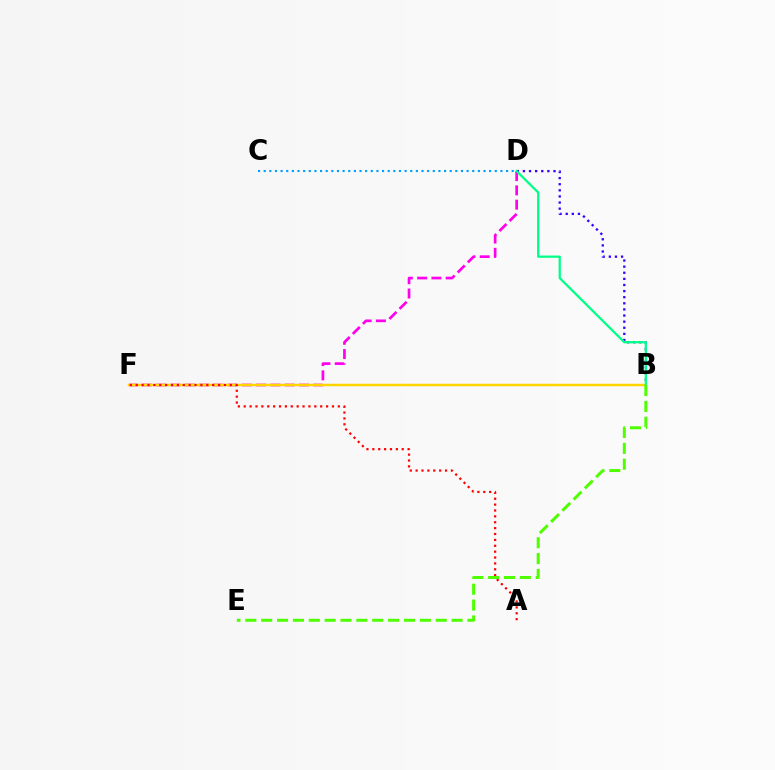{('D', 'F'): [{'color': '#ff00ed', 'line_style': 'dashed', 'thickness': 1.94}], ('B', 'D'): [{'color': '#3700ff', 'line_style': 'dotted', 'thickness': 1.66}, {'color': '#00ff86', 'line_style': 'solid', 'thickness': 1.62}], ('B', 'F'): [{'color': '#ffd500', 'line_style': 'solid', 'thickness': 1.78}], ('A', 'F'): [{'color': '#ff0000', 'line_style': 'dotted', 'thickness': 1.6}], ('B', 'E'): [{'color': '#4fff00', 'line_style': 'dashed', 'thickness': 2.16}], ('C', 'D'): [{'color': '#009eff', 'line_style': 'dotted', 'thickness': 1.53}]}